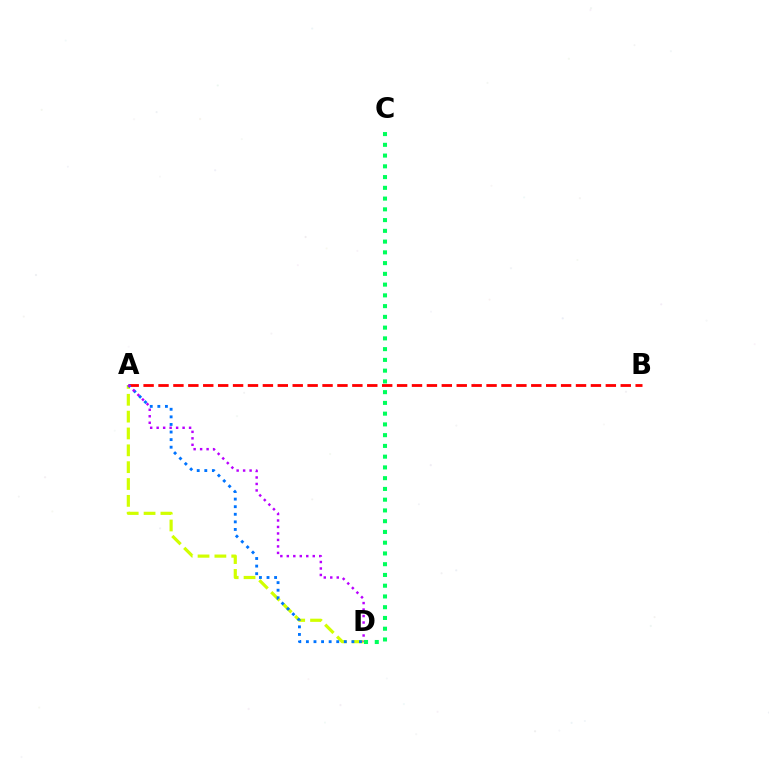{('A', 'B'): [{'color': '#ff0000', 'line_style': 'dashed', 'thickness': 2.03}], ('A', 'D'): [{'color': '#d1ff00', 'line_style': 'dashed', 'thickness': 2.29}, {'color': '#0074ff', 'line_style': 'dotted', 'thickness': 2.06}, {'color': '#b900ff', 'line_style': 'dotted', 'thickness': 1.76}], ('C', 'D'): [{'color': '#00ff5c', 'line_style': 'dotted', 'thickness': 2.92}]}